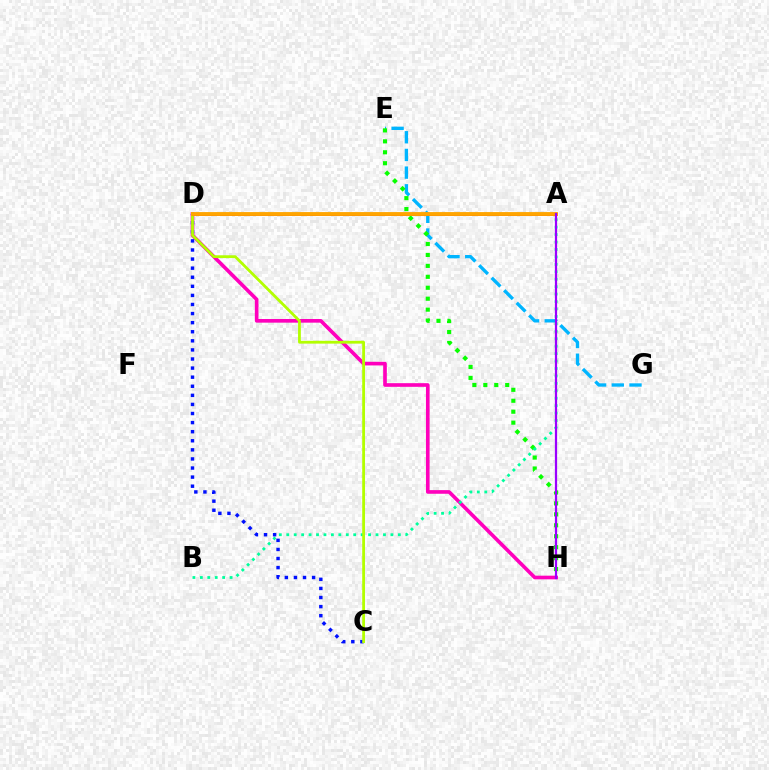{('E', 'G'): [{'color': '#00b5ff', 'line_style': 'dashed', 'thickness': 2.4}], ('D', 'H'): [{'color': '#ff00bd', 'line_style': 'solid', 'thickness': 2.63}], ('E', 'H'): [{'color': '#08ff00', 'line_style': 'dotted', 'thickness': 2.97}], ('A', 'B'): [{'color': '#00ff9d', 'line_style': 'dotted', 'thickness': 2.02}], ('C', 'D'): [{'color': '#0010ff', 'line_style': 'dotted', 'thickness': 2.47}, {'color': '#b3ff00', 'line_style': 'solid', 'thickness': 2.01}], ('A', 'D'): [{'color': '#ff0000', 'line_style': 'solid', 'thickness': 1.93}, {'color': '#ffa500', 'line_style': 'solid', 'thickness': 2.77}], ('A', 'H'): [{'color': '#9b00ff', 'line_style': 'solid', 'thickness': 1.6}]}